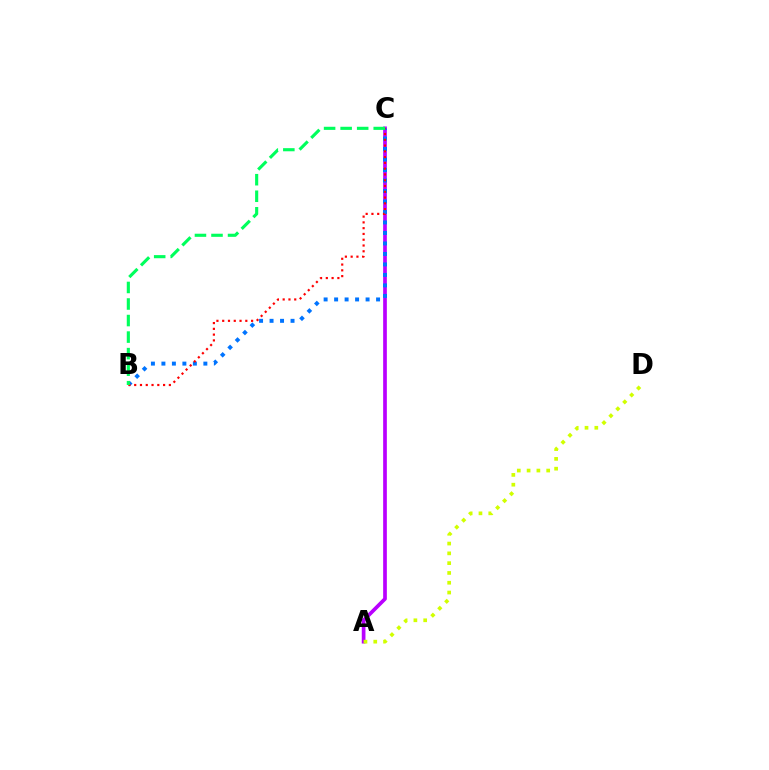{('A', 'C'): [{'color': '#b900ff', 'line_style': 'solid', 'thickness': 2.66}], ('B', 'C'): [{'color': '#0074ff', 'line_style': 'dotted', 'thickness': 2.85}, {'color': '#ff0000', 'line_style': 'dotted', 'thickness': 1.57}, {'color': '#00ff5c', 'line_style': 'dashed', 'thickness': 2.25}], ('A', 'D'): [{'color': '#d1ff00', 'line_style': 'dotted', 'thickness': 2.66}]}